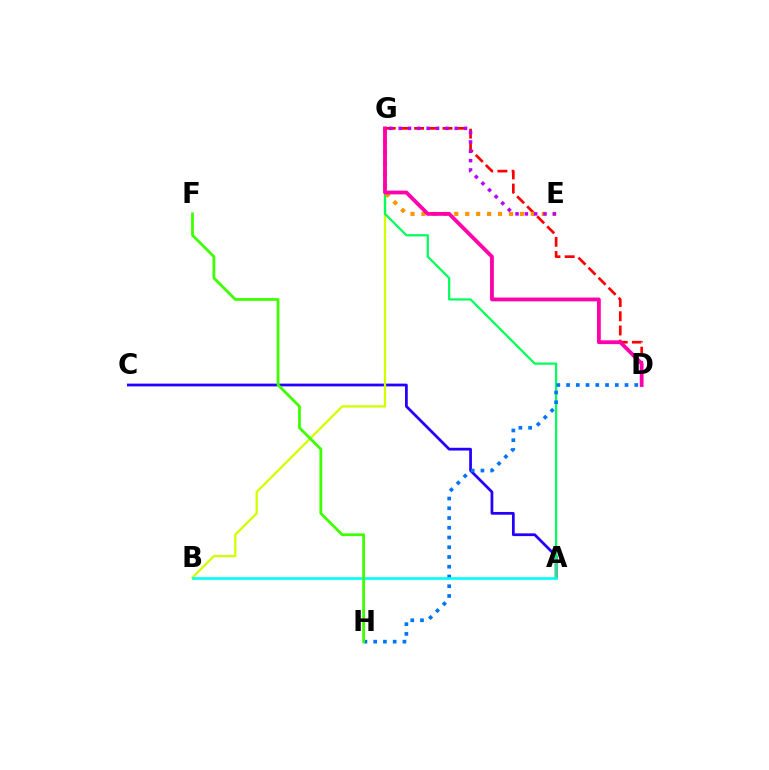{('A', 'C'): [{'color': '#2500ff', 'line_style': 'solid', 'thickness': 1.98}], ('D', 'G'): [{'color': '#ff0000', 'line_style': 'dashed', 'thickness': 1.93}, {'color': '#ff00ac', 'line_style': 'solid', 'thickness': 2.74}], ('B', 'G'): [{'color': '#d1ff00', 'line_style': 'solid', 'thickness': 1.65}], ('A', 'G'): [{'color': '#00ff5c', 'line_style': 'solid', 'thickness': 1.61}], ('E', 'G'): [{'color': '#ff9400', 'line_style': 'dotted', 'thickness': 2.97}, {'color': '#b900ff', 'line_style': 'dotted', 'thickness': 2.54}], ('D', 'H'): [{'color': '#0074ff', 'line_style': 'dotted', 'thickness': 2.65}], ('A', 'B'): [{'color': '#00fff6', 'line_style': 'solid', 'thickness': 1.9}], ('F', 'H'): [{'color': '#3dff00', 'line_style': 'solid', 'thickness': 2.0}]}